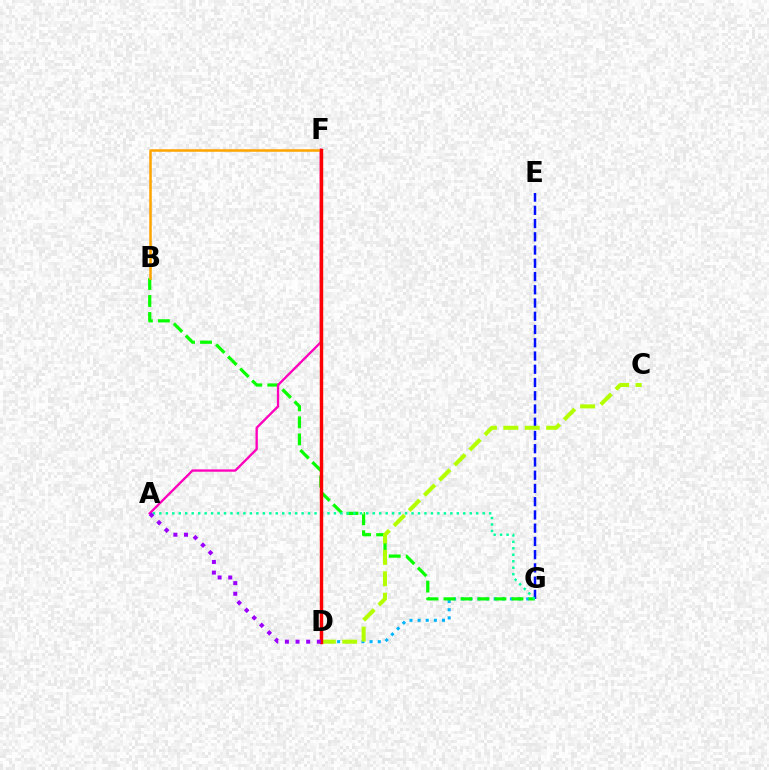{('D', 'G'): [{'color': '#00b5ff', 'line_style': 'dotted', 'thickness': 2.21}], ('B', 'G'): [{'color': '#08ff00', 'line_style': 'dashed', 'thickness': 2.31}], ('A', 'F'): [{'color': '#ff00bd', 'line_style': 'solid', 'thickness': 1.68}], ('E', 'G'): [{'color': '#0010ff', 'line_style': 'dashed', 'thickness': 1.8}], ('C', 'D'): [{'color': '#b3ff00', 'line_style': 'dashed', 'thickness': 2.91}], ('B', 'F'): [{'color': '#ffa500', 'line_style': 'solid', 'thickness': 1.84}], ('A', 'G'): [{'color': '#00ff9d', 'line_style': 'dotted', 'thickness': 1.76}], ('D', 'F'): [{'color': '#ff0000', 'line_style': 'solid', 'thickness': 2.47}], ('A', 'D'): [{'color': '#9b00ff', 'line_style': 'dotted', 'thickness': 2.89}]}